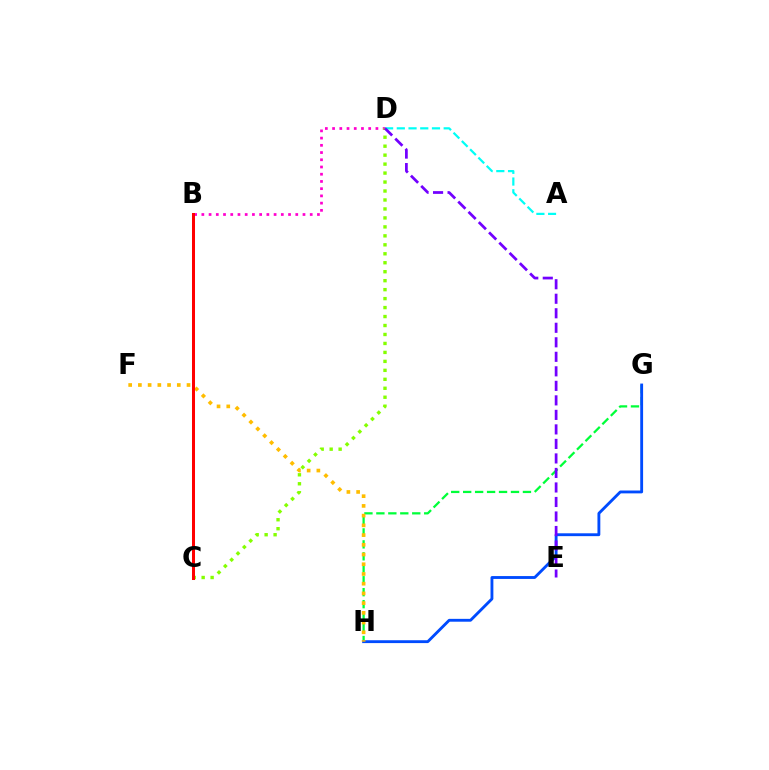{('B', 'D'): [{'color': '#ff00cf', 'line_style': 'dotted', 'thickness': 1.96}], ('G', 'H'): [{'color': '#00ff39', 'line_style': 'dashed', 'thickness': 1.62}, {'color': '#004bff', 'line_style': 'solid', 'thickness': 2.06}], ('C', 'D'): [{'color': '#84ff00', 'line_style': 'dotted', 'thickness': 2.44}], ('F', 'H'): [{'color': '#ffbd00', 'line_style': 'dotted', 'thickness': 2.64}], ('B', 'C'): [{'color': '#ff0000', 'line_style': 'solid', 'thickness': 2.17}], ('A', 'D'): [{'color': '#00fff6', 'line_style': 'dashed', 'thickness': 1.59}], ('D', 'E'): [{'color': '#7200ff', 'line_style': 'dashed', 'thickness': 1.97}]}